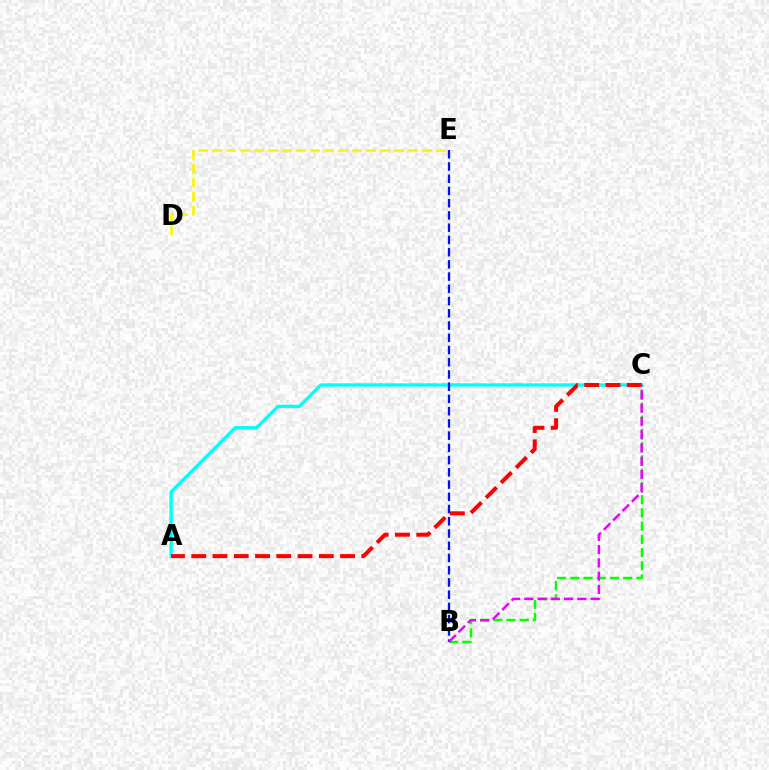{('D', 'E'): [{'color': '#fcf500', 'line_style': 'dashed', 'thickness': 1.9}], ('B', 'C'): [{'color': '#08ff00', 'line_style': 'dashed', 'thickness': 1.8}, {'color': '#ee00ff', 'line_style': 'dashed', 'thickness': 1.8}], ('A', 'C'): [{'color': '#00fff6', 'line_style': 'solid', 'thickness': 2.42}, {'color': '#ff0000', 'line_style': 'dashed', 'thickness': 2.89}], ('B', 'E'): [{'color': '#0010ff', 'line_style': 'dashed', 'thickness': 1.66}]}